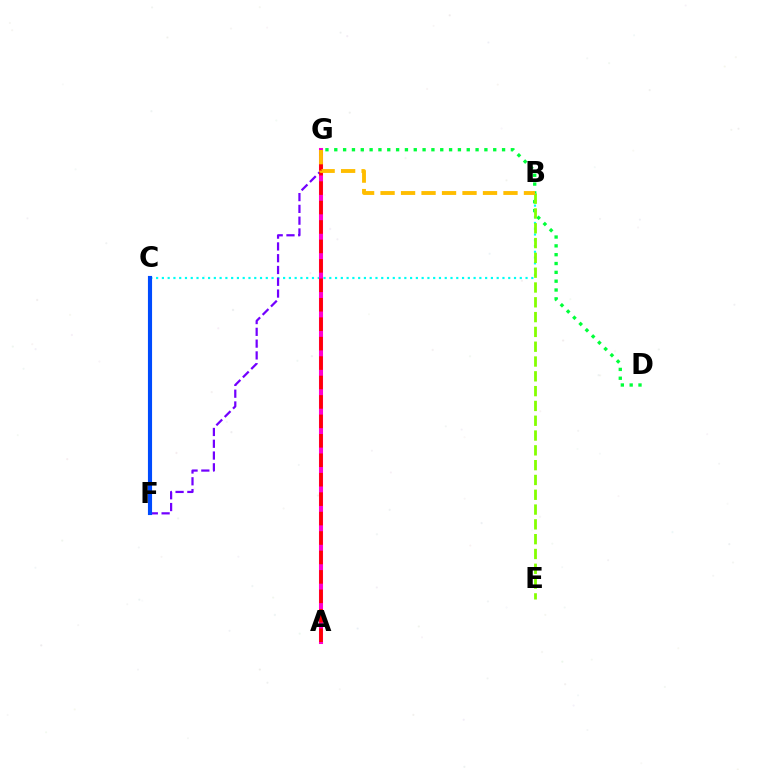{('D', 'G'): [{'color': '#00ff39', 'line_style': 'dotted', 'thickness': 2.4}], ('B', 'C'): [{'color': '#00fff6', 'line_style': 'dotted', 'thickness': 1.57}], ('A', 'G'): [{'color': '#ff00cf', 'line_style': 'solid', 'thickness': 2.92}, {'color': '#ff0000', 'line_style': 'dashed', 'thickness': 2.64}], ('F', 'G'): [{'color': '#7200ff', 'line_style': 'dashed', 'thickness': 1.6}], ('B', 'E'): [{'color': '#84ff00', 'line_style': 'dashed', 'thickness': 2.01}], ('B', 'G'): [{'color': '#ffbd00', 'line_style': 'dashed', 'thickness': 2.78}], ('C', 'F'): [{'color': '#004bff', 'line_style': 'solid', 'thickness': 2.97}]}